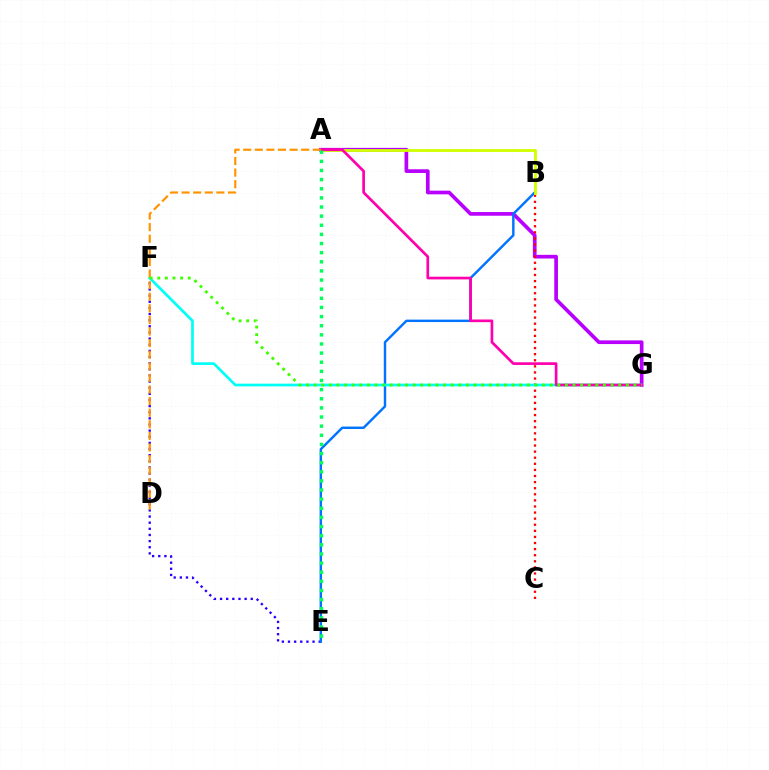{('A', 'G'): [{'color': '#b900ff', 'line_style': 'solid', 'thickness': 2.65}, {'color': '#ff00ac', 'line_style': 'solid', 'thickness': 1.93}], ('E', 'F'): [{'color': '#2500ff', 'line_style': 'dotted', 'thickness': 1.67}], ('B', 'E'): [{'color': '#0074ff', 'line_style': 'solid', 'thickness': 1.75}], ('B', 'C'): [{'color': '#ff0000', 'line_style': 'dotted', 'thickness': 1.66}], ('F', 'G'): [{'color': '#00fff6', 'line_style': 'solid', 'thickness': 1.94}, {'color': '#3dff00', 'line_style': 'dotted', 'thickness': 2.07}], ('A', 'B'): [{'color': '#d1ff00', 'line_style': 'solid', 'thickness': 2.04}], ('A', 'D'): [{'color': '#ff9400', 'line_style': 'dashed', 'thickness': 1.58}], ('A', 'E'): [{'color': '#00ff5c', 'line_style': 'dotted', 'thickness': 2.48}]}